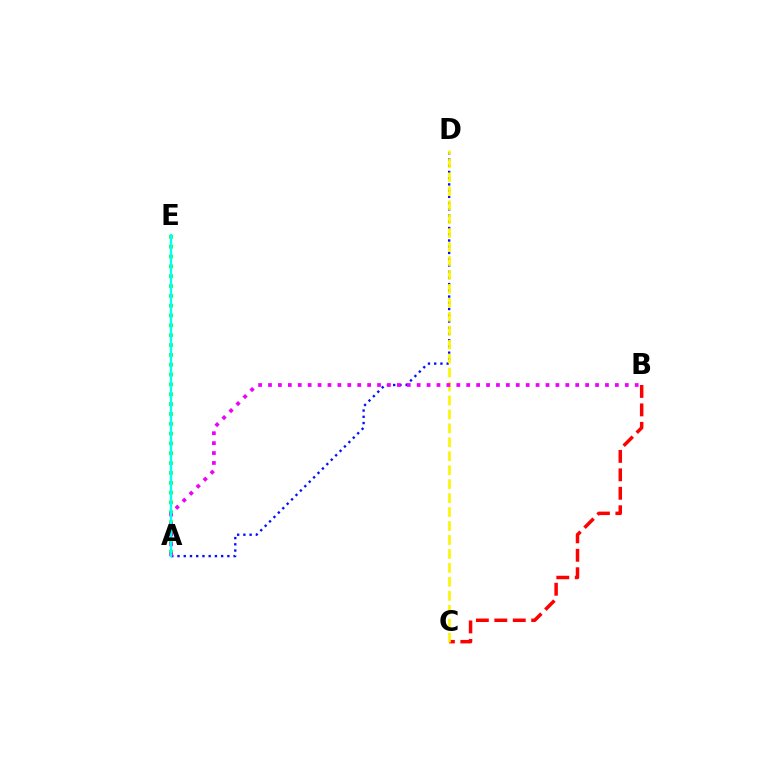{('A', 'E'): [{'color': '#08ff00', 'line_style': 'dotted', 'thickness': 2.67}, {'color': '#00fff6', 'line_style': 'solid', 'thickness': 1.7}], ('B', 'C'): [{'color': '#ff0000', 'line_style': 'dashed', 'thickness': 2.51}], ('A', 'D'): [{'color': '#0010ff', 'line_style': 'dotted', 'thickness': 1.69}], ('C', 'D'): [{'color': '#fcf500', 'line_style': 'dashed', 'thickness': 1.9}], ('A', 'B'): [{'color': '#ee00ff', 'line_style': 'dotted', 'thickness': 2.69}]}